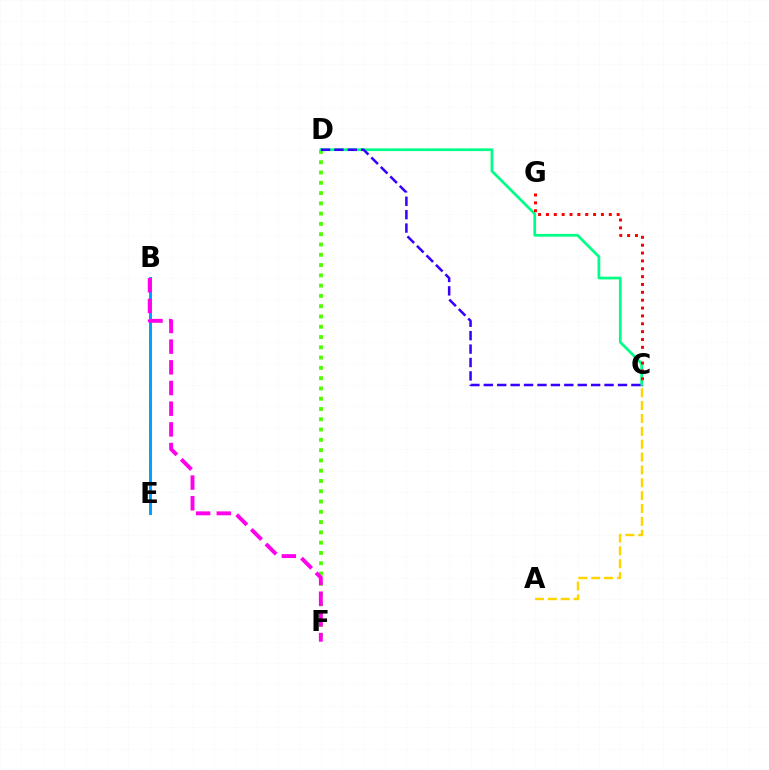{('D', 'F'): [{'color': '#4fff00', 'line_style': 'dotted', 'thickness': 2.79}], ('C', 'D'): [{'color': '#00ff86', 'line_style': 'solid', 'thickness': 1.96}, {'color': '#3700ff', 'line_style': 'dashed', 'thickness': 1.82}], ('B', 'E'): [{'color': '#009eff', 'line_style': 'solid', 'thickness': 2.11}], ('A', 'C'): [{'color': '#ffd500', 'line_style': 'dashed', 'thickness': 1.75}], ('C', 'G'): [{'color': '#ff0000', 'line_style': 'dotted', 'thickness': 2.14}], ('B', 'F'): [{'color': '#ff00ed', 'line_style': 'dashed', 'thickness': 2.81}]}